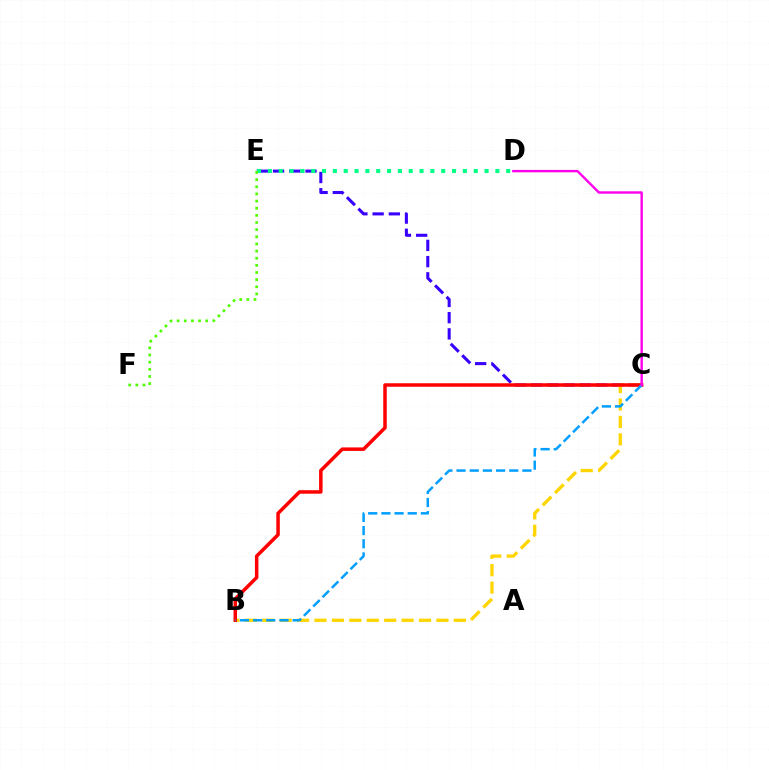{('C', 'E'): [{'color': '#3700ff', 'line_style': 'dashed', 'thickness': 2.2}], ('B', 'C'): [{'color': '#ffd500', 'line_style': 'dashed', 'thickness': 2.37}, {'color': '#ff0000', 'line_style': 'solid', 'thickness': 2.52}, {'color': '#009eff', 'line_style': 'dashed', 'thickness': 1.79}], ('C', 'D'): [{'color': '#ff00ed', 'line_style': 'solid', 'thickness': 1.73}], ('D', 'E'): [{'color': '#00ff86', 'line_style': 'dotted', 'thickness': 2.94}], ('E', 'F'): [{'color': '#4fff00', 'line_style': 'dotted', 'thickness': 1.94}]}